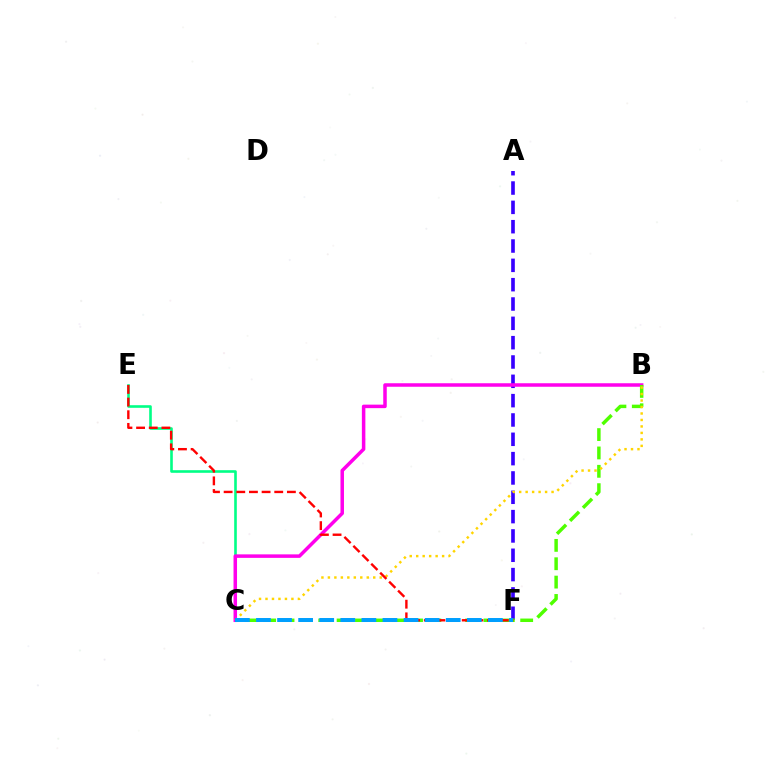{('C', 'E'): [{'color': '#00ff86', 'line_style': 'solid', 'thickness': 1.89}], ('A', 'F'): [{'color': '#3700ff', 'line_style': 'dashed', 'thickness': 2.63}], ('B', 'C'): [{'color': '#ff00ed', 'line_style': 'solid', 'thickness': 2.52}, {'color': '#4fff00', 'line_style': 'dashed', 'thickness': 2.49}, {'color': '#ffd500', 'line_style': 'dotted', 'thickness': 1.76}], ('E', 'F'): [{'color': '#ff0000', 'line_style': 'dashed', 'thickness': 1.72}], ('C', 'F'): [{'color': '#009eff', 'line_style': 'dashed', 'thickness': 2.86}]}